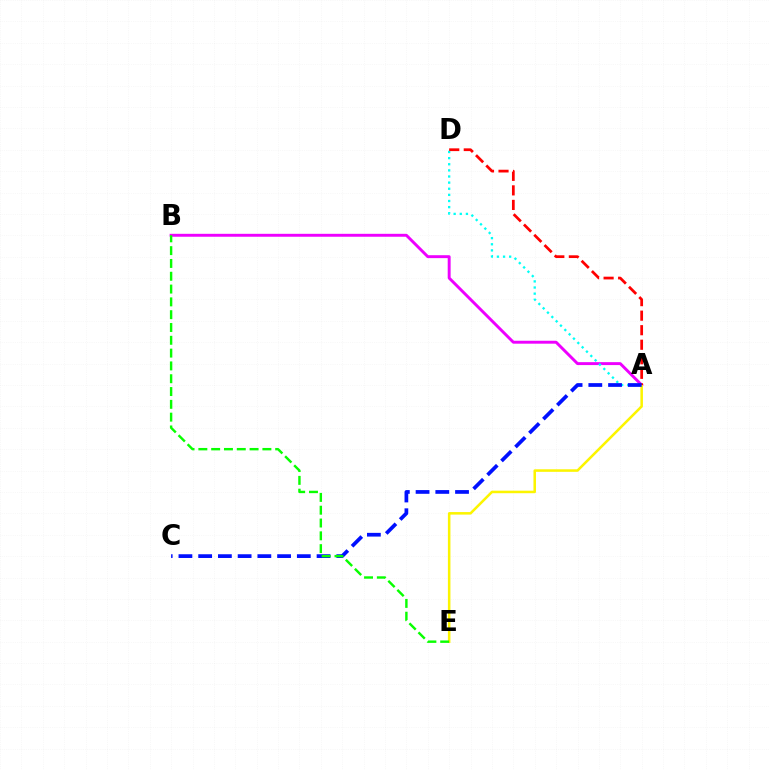{('A', 'B'): [{'color': '#ee00ff', 'line_style': 'solid', 'thickness': 2.11}], ('A', 'D'): [{'color': '#00fff6', 'line_style': 'dotted', 'thickness': 1.66}, {'color': '#ff0000', 'line_style': 'dashed', 'thickness': 1.97}], ('A', 'E'): [{'color': '#fcf500', 'line_style': 'solid', 'thickness': 1.83}], ('A', 'C'): [{'color': '#0010ff', 'line_style': 'dashed', 'thickness': 2.68}], ('B', 'E'): [{'color': '#08ff00', 'line_style': 'dashed', 'thickness': 1.74}]}